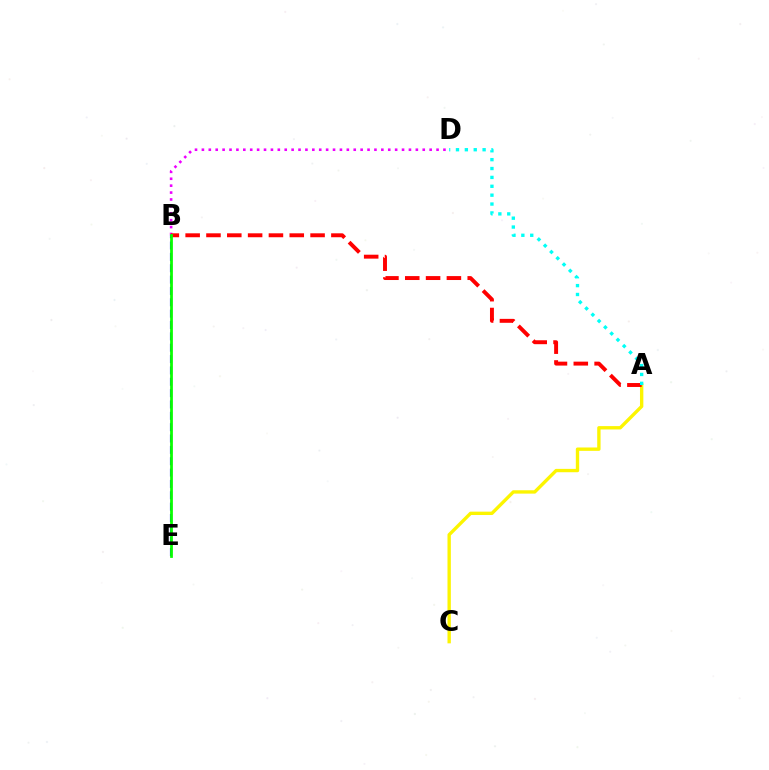{('A', 'C'): [{'color': '#fcf500', 'line_style': 'solid', 'thickness': 2.42}], ('B', 'D'): [{'color': '#ee00ff', 'line_style': 'dotted', 'thickness': 1.88}], ('B', 'E'): [{'color': '#0010ff', 'line_style': 'dashed', 'thickness': 1.54}, {'color': '#08ff00', 'line_style': 'solid', 'thickness': 1.98}], ('A', 'B'): [{'color': '#ff0000', 'line_style': 'dashed', 'thickness': 2.83}], ('A', 'D'): [{'color': '#00fff6', 'line_style': 'dotted', 'thickness': 2.41}]}